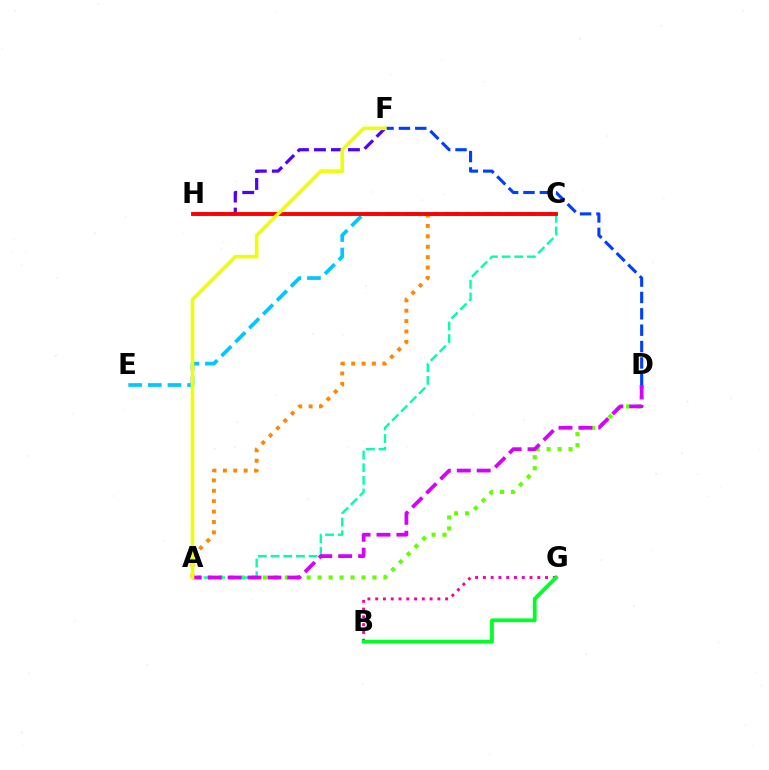{('D', 'F'): [{'color': '#003fff', 'line_style': 'dashed', 'thickness': 2.22}], ('A', 'C'): [{'color': '#ff8800', 'line_style': 'dotted', 'thickness': 2.83}, {'color': '#00ffaf', 'line_style': 'dashed', 'thickness': 1.72}], ('A', 'D'): [{'color': '#66ff00', 'line_style': 'dotted', 'thickness': 2.98}, {'color': '#d600ff', 'line_style': 'dashed', 'thickness': 2.7}], ('C', 'E'): [{'color': '#00c7ff', 'line_style': 'dashed', 'thickness': 2.67}], ('F', 'H'): [{'color': '#4f00ff', 'line_style': 'dashed', 'thickness': 2.31}], ('C', 'H'): [{'color': '#ff0000', 'line_style': 'solid', 'thickness': 2.8}], ('B', 'G'): [{'color': '#ff00a0', 'line_style': 'dotted', 'thickness': 2.11}, {'color': '#00ff27', 'line_style': 'solid', 'thickness': 2.72}], ('A', 'F'): [{'color': '#eeff00', 'line_style': 'solid', 'thickness': 2.55}]}